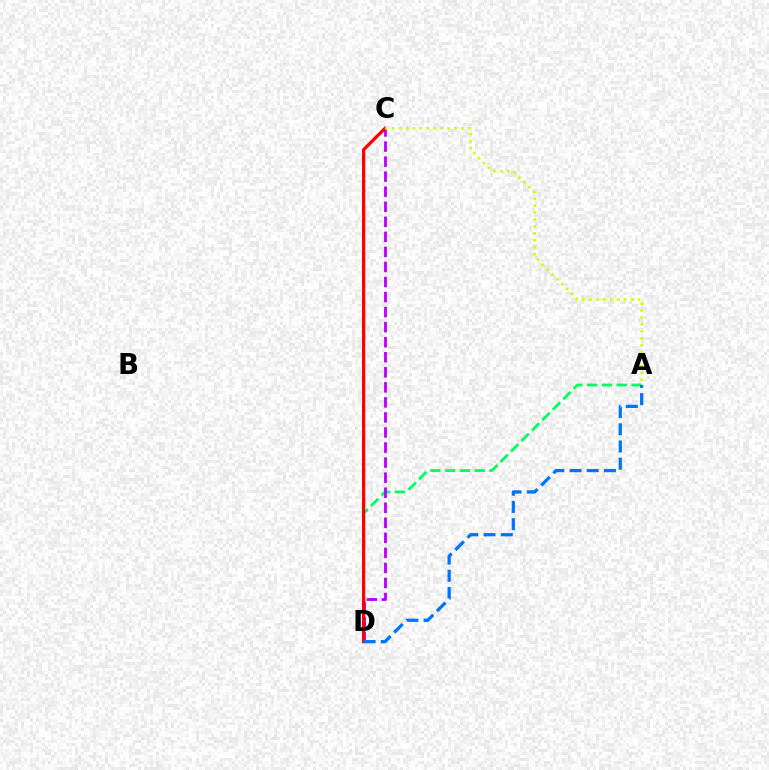{('A', 'D'): [{'color': '#00ff5c', 'line_style': 'dashed', 'thickness': 2.01}, {'color': '#0074ff', 'line_style': 'dashed', 'thickness': 2.34}], ('C', 'D'): [{'color': '#b900ff', 'line_style': 'dashed', 'thickness': 2.04}, {'color': '#ff0000', 'line_style': 'solid', 'thickness': 2.32}], ('A', 'C'): [{'color': '#d1ff00', 'line_style': 'dotted', 'thickness': 1.88}]}